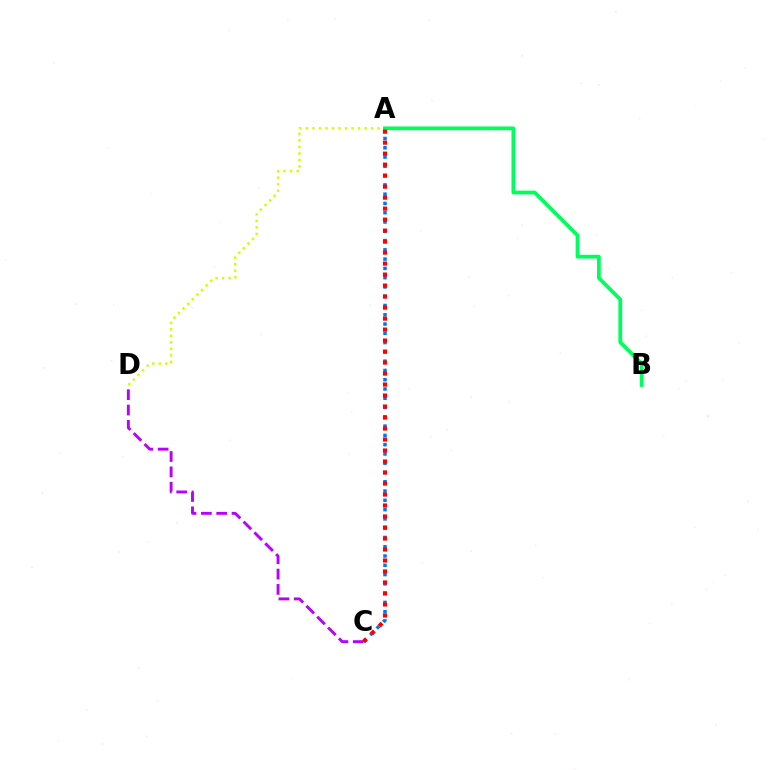{('C', 'D'): [{'color': '#b900ff', 'line_style': 'dashed', 'thickness': 2.08}], ('A', 'C'): [{'color': '#0074ff', 'line_style': 'dotted', 'thickness': 2.52}, {'color': '#ff0000', 'line_style': 'dotted', 'thickness': 2.99}], ('A', 'D'): [{'color': '#d1ff00', 'line_style': 'dotted', 'thickness': 1.77}], ('A', 'B'): [{'color': '#00ff5c', 'line_style': 'solid', 'thickness': 2.71}]}